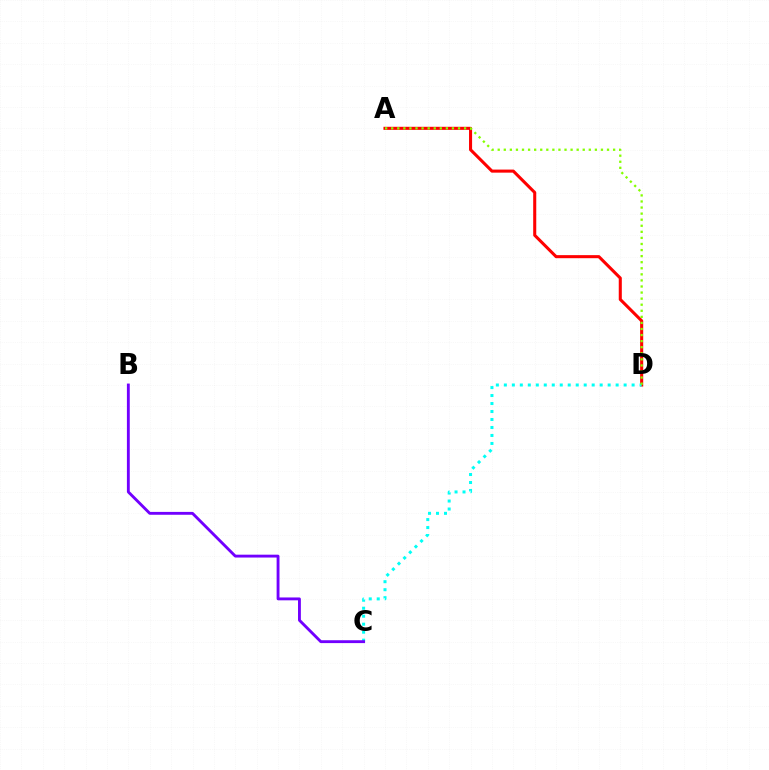{('A', 'D'): [{'color': '#ff0000', 'line_style': 'solid', 'thickness': 2.21}, {'color': '#84ff00', 'line_style': 'dotted', 'thickness': 1.65}], ('C', 'D'): [{'color': '#00fff6', 'line_style': 'dotted', 'thickness': 2.17}], ('B', 'C'): [{'color': '#7200ff', 'line_style': 'solid', 'thickness': 2.06}]}